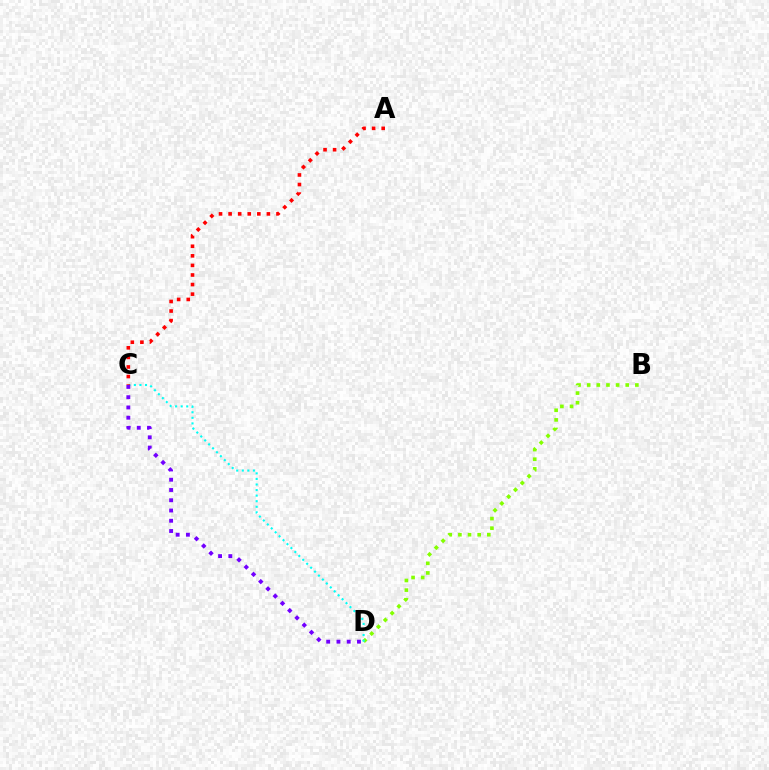{('B', 'D'): [{'color': '#84ff00', 'line_style': 'dotted', 'thickness': 2.62}], ('C', 'D'): [{'color': '#00fff6', 'line_style': 'dotted', 'thickness': 1.51}, {'color': '#7200ff', 'line_style': 'dotted', 'thickness': 2.79}], ('A', 'C'): [{'color': '#ff0000', 'line_style': 'dotted', 'thickness': 2.6}]}